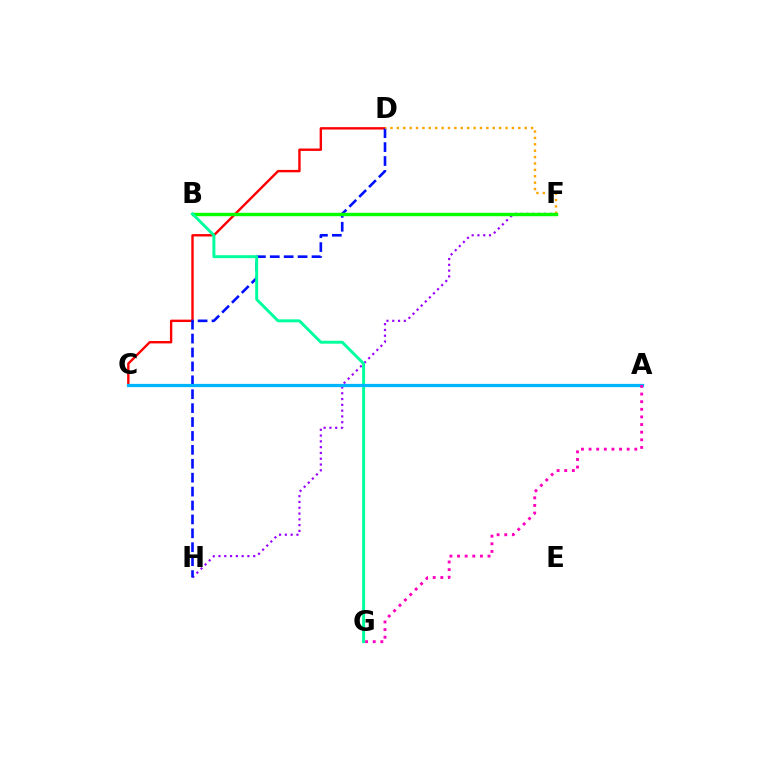{('F', 'H'): [{'color': '#9b00ff', 'line_style': 'dotted', 'thickness': 1.57}], ('C', 'D'): [{'color': '#ff0000', 'line_style': 'solid', 'thickness': 1.72}], ('D', 'H'): [{'color': '#0010ff', 'line_style': 'dashed', 'thickness': 1.89}], ('D', 'F'): [{'color': '#ffa500', 'line_style': 'dotted', 'thickness': 1.74}], ('B', 'F'): [{'color': '#08ff00', 'line_style': 'solid', 'thickness': 2.45}], ('B', 'G'): [{'color': '#00ff9d', 'line_style': 'solid', 'thickness': 2.12}], ('A', 'C'): [{'color': '#b3ff00', 'line_style': 'solid', 'thickness': 2.15}, {'color': '#00b5ff', 'line_style': 'solid', 'thickness': 2.33}], ('A', 'G'): [{'color': '#ff00bd', 'line_style': 'dotted', 'thickness': 2.07}]}